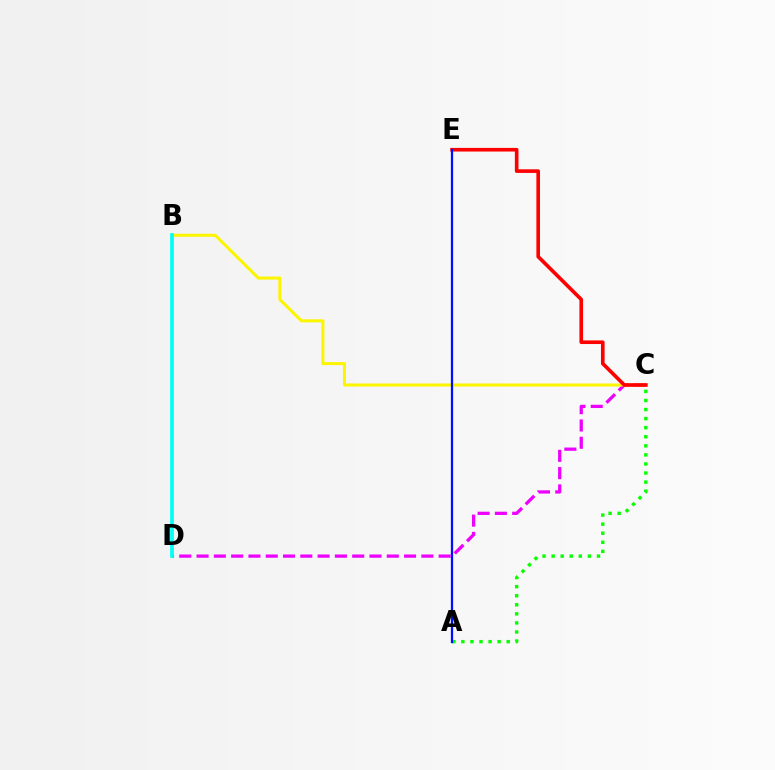{('C', 'D'): [{'color': '#ee00ff', 'line_style': 'dashed', 'thickness': 2.35}], ('B', 'C'): [{'color': '#fcf500', 'line_style': 'solid', 'thickness': 2.19}], ('B', 'D'): [{'color': '#00fff6', 'line_style': 'solid', 'thickness': 2.66}], ('C', 'E'): [{'color': '#ff0000', 'line_style': 'solid', 'thickness': 2.62}], ('A', 'C'): [{'color': '#08ff00', 'line_style': 'dotted', 'thickness': 2.46}], ('A', 'E'): [{'color': '#0010ff', 'line_style': 'solid', 'thickness': 1.63}]}